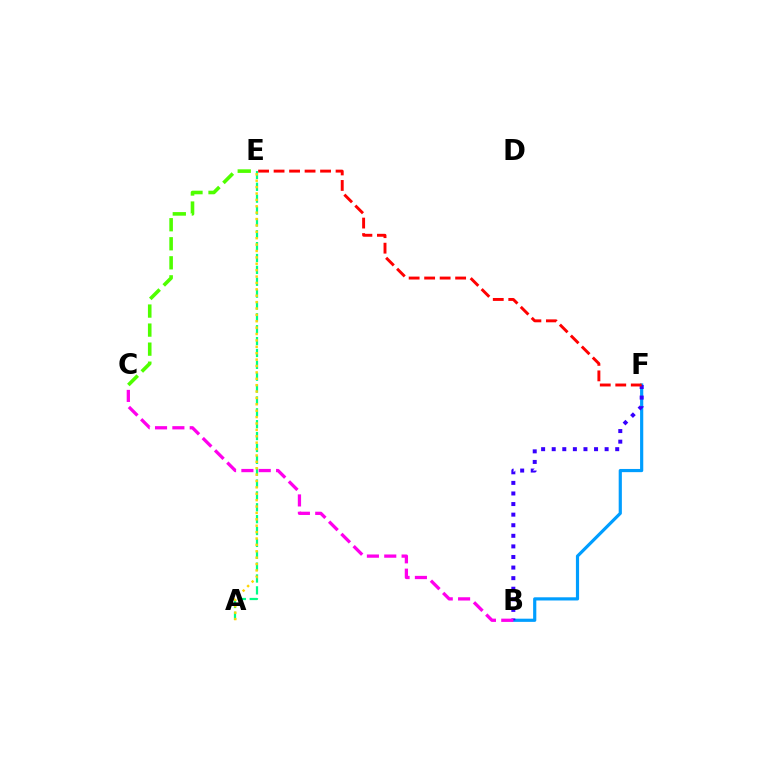{('A', 'E'): [{'color': '#00ff86', 'line_style': 'dashed', 'thickness': 1.61}, {'color': '#ffd500', 'line_style': 'dotted', 'thickness': 1.74}], ('C', 'E'): [{'color': '#4fff00', 'line_style': 'dashed', 'thickness': 2.59}], ('B', 'F'): [{'color': '#009eff', 'line_style': 'solid', 'thickness': 2.29}, {'color': '#3700ff', 'line_style': 'dotted', 'thickness': 2.88}], ('E', 'F'): [{'color': '#ff0000', 'line_style': 'dashed', 'thickness': 2.11}], ('B', 'C'): [{'color': '#ff00ed', 'line_style': 'dashed', 'thickness': 2.36}]}